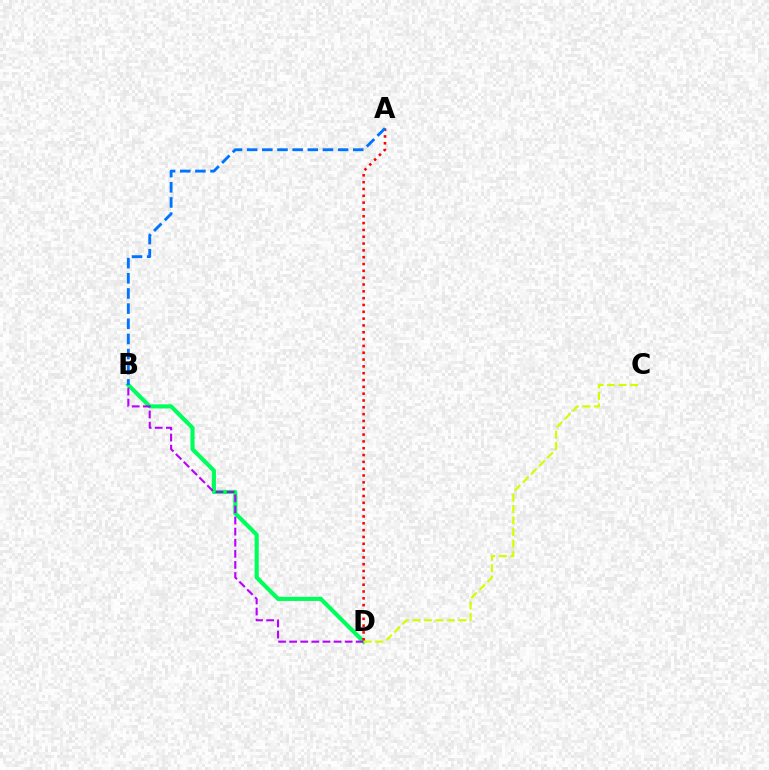{('B', 'D'): [{'color': '#00ff5c', 'line_style': 'solid', 'thickness': 2.98}, {'color': '#b900ff', 'line_style': 'dashed', 'thickness': 1.51}], ('A', 'D'): [{'color': '#ff0000', 'line_style': 'dotted', 'thickness': 1.85}], ('A', 'B'): [{'color': '#0074ff', 'line_style': 'dashed', 'thickness': 2.06}], ('C', 'D'): [{'color': '#d1ff00', 'line_style': 'dashed', 'thickness': 1.56}]}